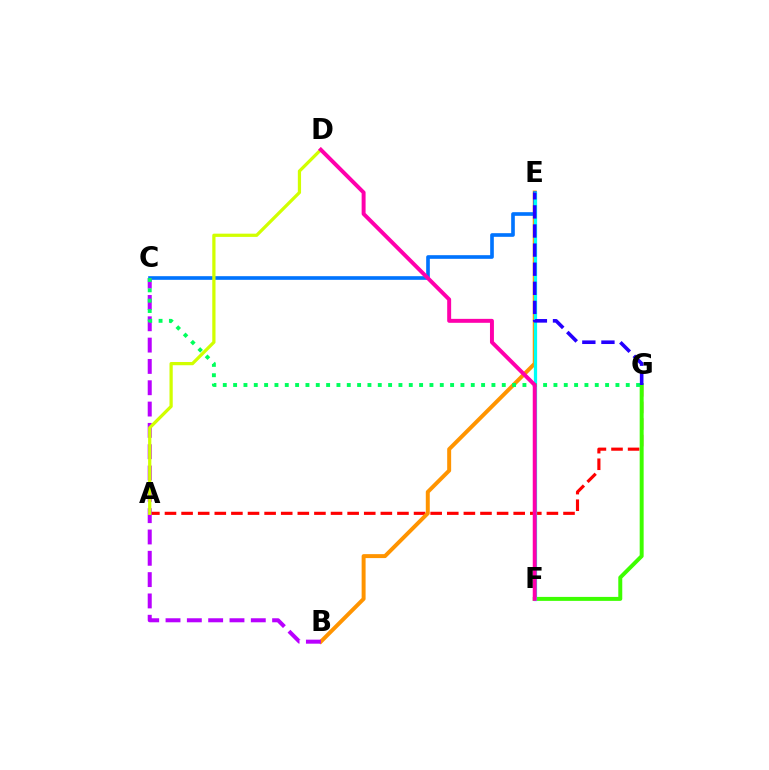{('A', 'G'): [{'color': '#ff0000', 'line_style': 'dashed', 'thickness': 2.26}], ('F', 'G'): [{'color': '#3dff00', 'line_style': 'solid', 'thickness': 2.86}], ('B', 'E'): [{'color': '#ff9400', 'line_style': 'solid', 'thickness': 2.85}], ('C', 'E'): [{'color': '#0074ff', 'line_style': 'solid', 'thickness': 2.62}], ('B', 'C'): [{'color': '#b900ff', 'line_style': 'dashed', 'thickness': 2.9}], ('E', 'F'): [{'color': '#00fff6', 'line_style': 'solid', 'thickness': 2.33}], ('A', 'D'): [{'color': '#d1ff00', 'line_style': 'solid', 'thickness': 2.33}], ('C', 'G'): [{'color': '#00ff5c', 'line_style': 'dotted', 'thickness': 2.81}], ('E', 'G'): [{'color': '#2500ff', 'line_style': 'dashed', 'thickness': 2.59}], ('D', 'F'): [{'color': '#ff00ac', 'line_style': 'solid', 'thickness': 2.84}]}